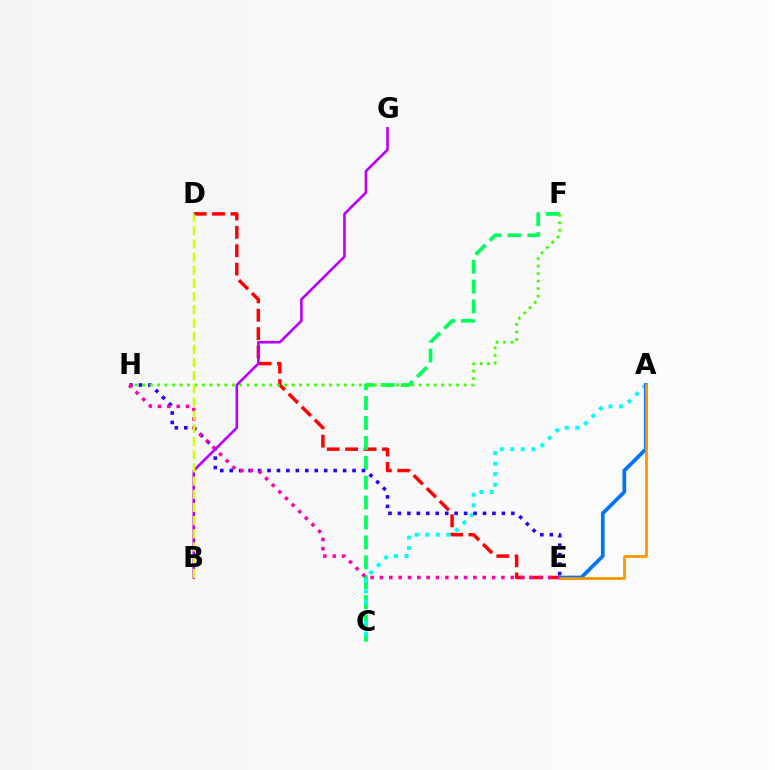{('D', 'E'): [{'color': '#ff0000', 'line_style': 'dashed', 'thickness': 2.5}], ('C', 'F'): [{'color': '#00ff5c', 'line_style': 'dashed', 'thickness': 2.7}], ('A', 'C'): [{'color': '#00fff6', 'line_style': 'dotted', 'thickness': 2.86}], ('E', 'H'): [{'color': '#2500ff', 'line_style': 'dotted', 'thickness': 2.57}, {'color': '#ff00ac', 'line_style': 'dotted', 'thickness': 2.54}], ('A', 'E'): [{'color': '#0074ff', 'line_style': 'solid', 'thickness': 2.67}, {'color': '#ff9400', 'line_style': 'solid', 'thickness': 1.96}], ('F', 'H'): [{'color': '#3dff00', 'line_style': 'dotted', 'thickness': 2.03}], ('B', 'G'): [{'color': '#b900ff', 'line_style': 'solid', 'thickness': 1.88}], ('B', 'D'): [{'color': '#d1ff00', 'line_style': 'dashed', 'thickness': 1.79}]}